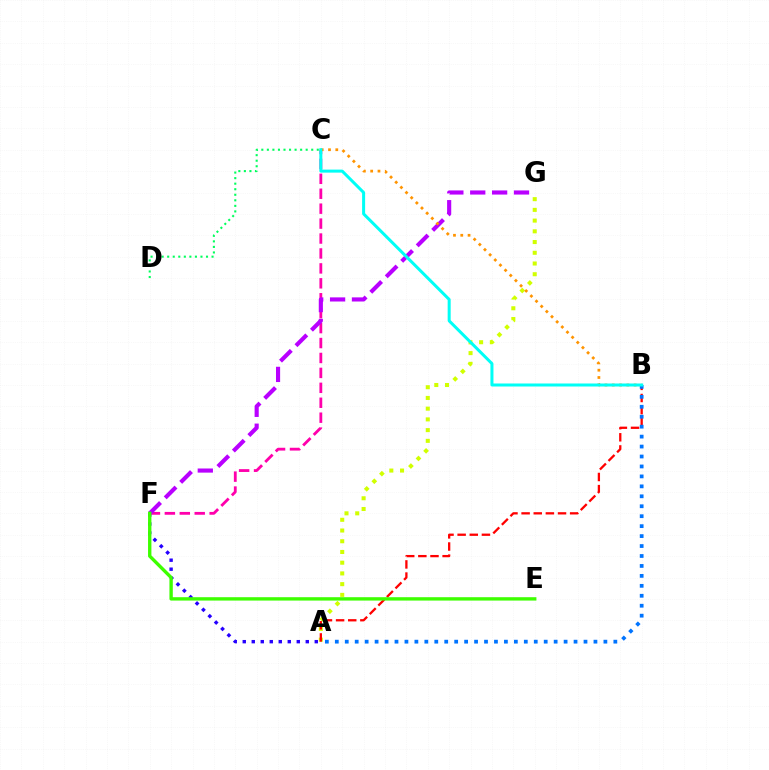{('C', 'D'): [{'color': '#00ff5c', 'line_style': 'dotted', 'thickness': 1.51}], ('A', 'F'): [{'color': '#2500ff', 'line_style': 'dotted', 'thickness': 2.45}], ('A', 'G'): [{'color': '#d1ff00', 'line_style': 'dotted', 'thickness': 2.91}], ('A', 'B'): [{'color': '#ff0000', 'line_style': 'dashed', 'thickness': 1.65}, {'color': '#0074ff', 'line_style': 'dotted', 'thickness': 2.7}], ('C', 'F'): [{'color': '#ff00ac', 'line_style': 'dashed', 'thickness': 2.03}], ('F', 'G'): [{'color': '#b900ff', 'line_style': 'dashed', 'thickness': 2.97}], ('B', 'C'): [{'color': '#ff9400', 'line_style': 'dotted', 'thickness': 1.98}, {'color': '#00fff6', 'line_style': 'solid', 'thickness': 2.17}], ('E', 'F'): [{'color': '#3dff00', 'line_style': 'solid', 'thickness': 2.43}]}